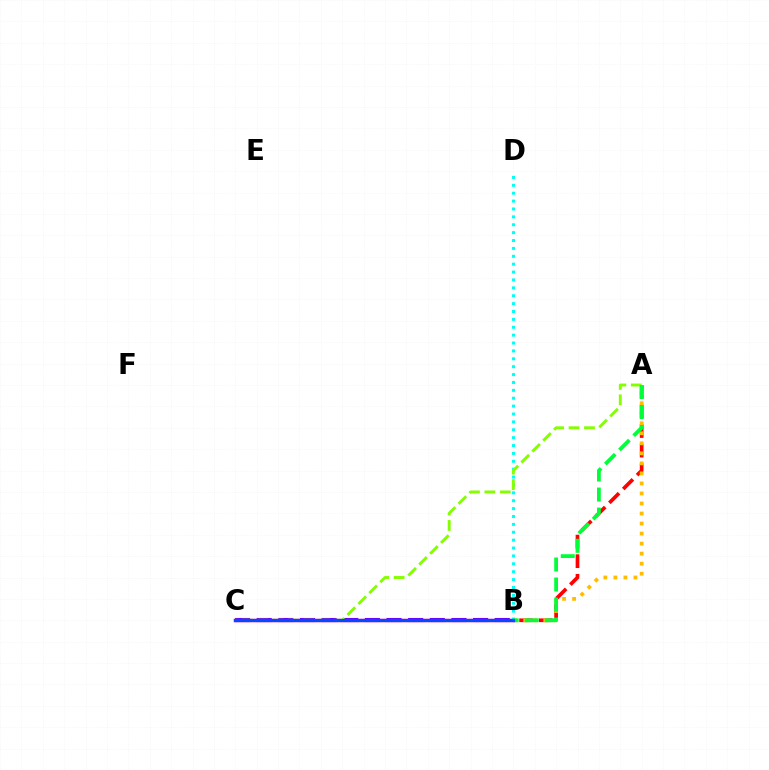{('A', 'B'): [{'color': '#ff0000', 'line_style': 'dashed', 'thickness': 2.66}, {'color': '#ffbd00', 'line_style': 'dotted', 'thickness': 2.73}, {'color': '#00ff39', 'line_style': 'dashed', 'thickness': 2.72}], ('B', 'C'): [{'color': '#ff00cf', 'line_style': 'solid', 'thickness': 2.45}, {'color': '#7200ff', 'line_style': 'dashed', 'thickness': 2.94}, {'color': '#004bff', 'line_style': 'solid', 'thickness': 2.31}], ('B', 'D'): [{'color': '#00fff6', 'line_style': 'dotted', 'thickness': 2.14}], ('A', 'C'): [{'color': '#84ff00', 'line_style': 'dashed', 'thickness': 2.09}]}